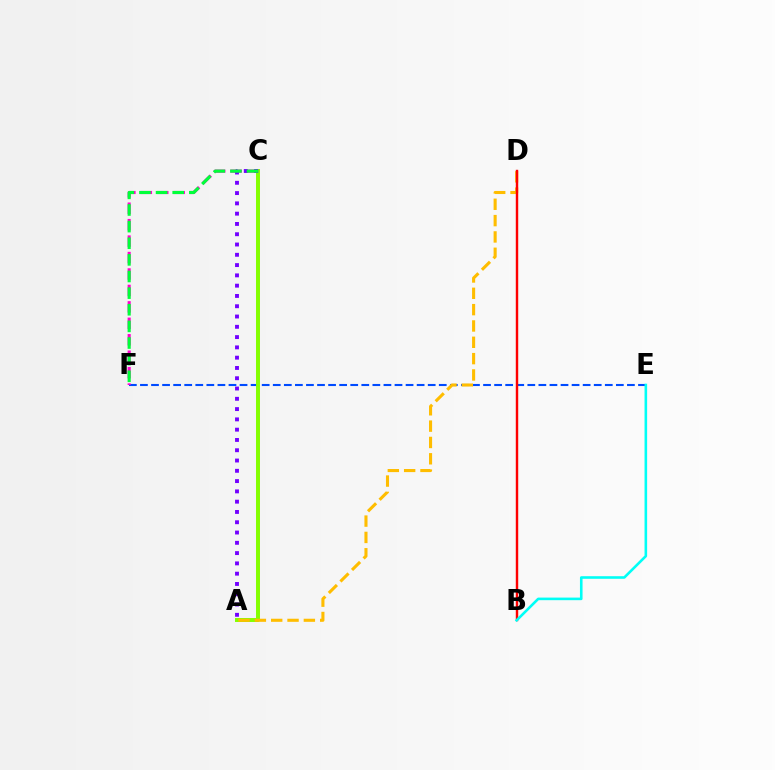{('E', 'F'): [{'color': '#004bff', 'line_style': 'dashed', 'thickness': 1.5}], ('A', 'C'): [{'color': '#84ff00', 'line_style': 'solid', 'thickness': 2.85}, {'color': '#7200ff', 'line_style': 'dotted', 'thickness': 2.79}], ('C', 'F'): [{'color': '#ff00cf', 'line_style': 'dashed', 'thickness': 2.23}, {'color': '#00ff39', 'line_style': 'dashed', 'thickness': 2.26}], ('A', 'D'): [{'color': '#ffbd00', 'line_style': 'dashed', 'thickness': 2.22}], ('B', 'D'): [{'color': '#ff0000', 'line_style': 'solid', 'thickness': 1.75}], ('B', 'E'): [{'color': '#00fff6', 'line_style': 'solid', 'thickness': 1.87}]}